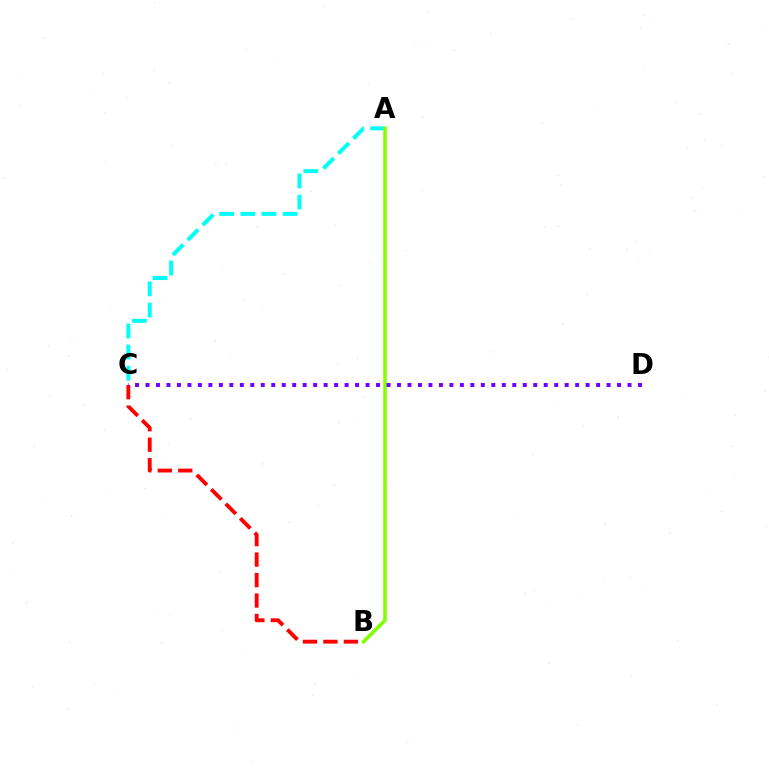{('B', 'C'): [{'color': '#ff0000', 'line_style': 'dashed', 'thickness': 2.78}], ('A', 'C'): [{'color': '#00fff6', 'line_style': 'dashed', 'thickness': 2.87}], ('A', 'B'): [{'color': '#84ff00', 'line_style': 'solid', 'thickness': 2.59}], ('C', 'D'): [{'color': '#7200ff', 'line_style': 'dotted', 'thickness': 2.85}]}